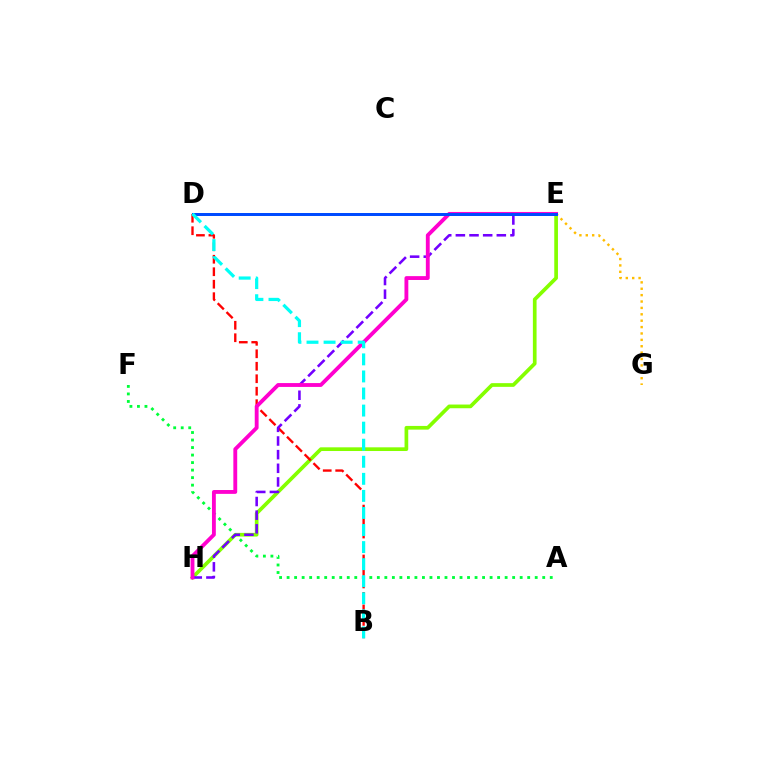{('E', 'H'): [{'color': '#84ff00', 'line_style': 'solid', 'thickness': 2.66}, {'color': '#7200ff', 'line_style': 'dashed', 'thickness': 1.85}, {'color': '#ff00cf', 'line_style': 'solid', 'thickness': 2.77}], ('A', 'F'): [{'color': '#00ff39', 'line_style': 'dotted', 'thickness': 2.04}], ('B', 'D'): [{'color': '#ff0000', 'line_style': 'dashed', 'thickness': 1.7}, {'color': '#00fff6', 'line_style': 'dashed', 'thickness': 2.32}], ('E', 'G'): [{'color': '#ffbd00', 'line_style': 'dotted', 'thickness': 1.74}], ('D', 'E'): [{'color': '#004bff', 'line_style': 'solid', 'thickness': 2.15}]}